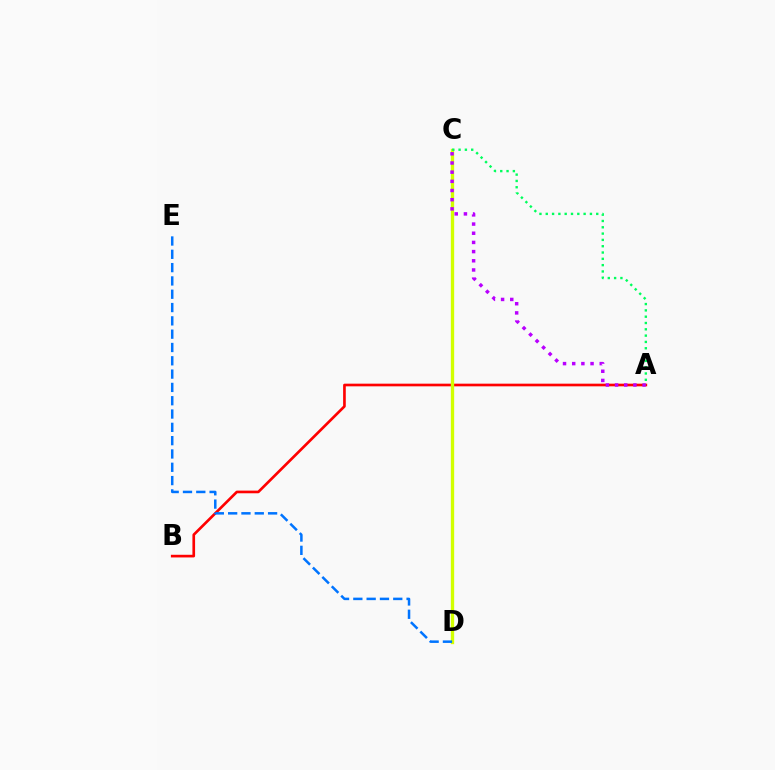{('A', 'B'): [{'color': '#ff0000', 'line_style': 'solid', 'thickness': 1.92}], ('C', 'D'): [{'color': '#d1ff00', 'line_style': 'solid', 'thickness': 2.4}], ('A', 'C'): [{'color': '#b900ff', 'line_style': 'dotted', 'thickness': 2.49}, {'color': '#00ff5c', 'line_style': 'dotted', 'thickness': 1.71}], ('D', 'E'): [{'color': '#0074ff', 'line_style': 'dashed', 'thickness': 1.81}]}